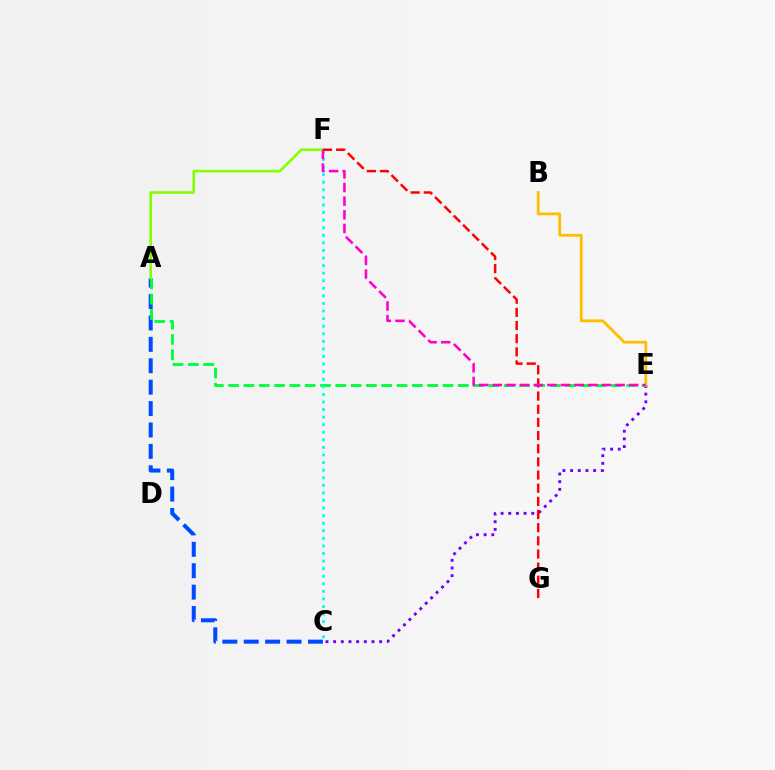{('C', 'E'): [{'color': '#7200ff', 'line_style': 'dotted', 'thickness': 2.08}], ('A', 'C'): [{'color': '#004bff', 'line_style': 'dashed', 'thickness': 2.91}], ('A', 'E'): [{'color': '#00ff39', 'line_style': 'dashed', 'thickness': 2.08}], ('A', 'F'): [{'color': '#84ff00', 'line_style': 'solid', 'thickness': 1.88}], ('C', 'F'): [{'color': '#00fff6', 'line_style': 'dotted', 'thickness': 2.06}], ('F', 'G'): [{'color': '#ff0000', 'line_style': 'dashed', 'thickness': 1.79}], ('B', 'E'): [{'color': '#ffbd00', 'line_style': 'solid', 'thickness': 2.01}], ('E', 'F'): [{'color': '#ff00cf', 'line_style': 'dashed', 'thickness': 1.85}]}